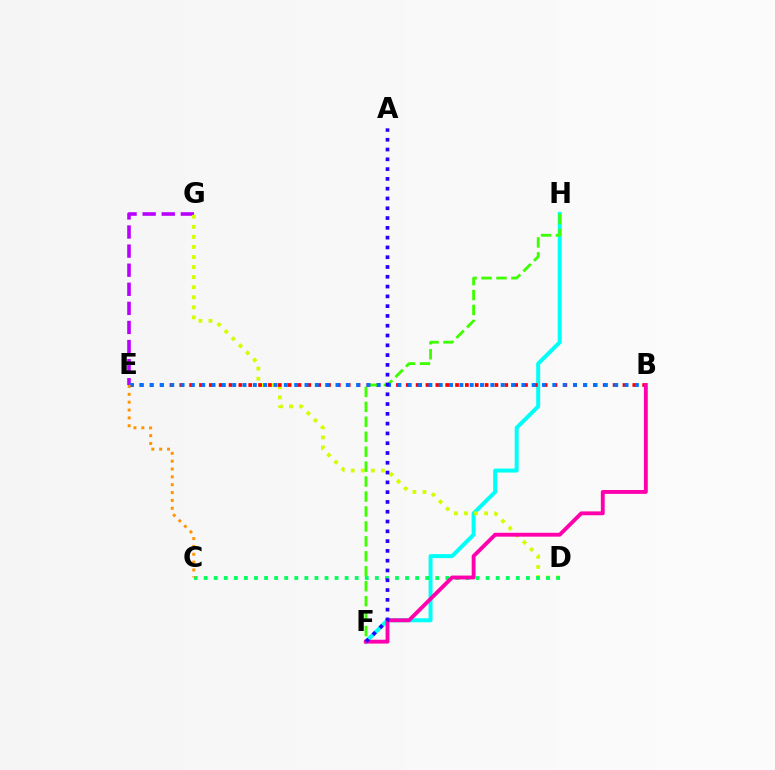{('F', 'H'): [{'color': '#00fff6', 'line_style': 'solid', 'thickness': 2.87}, {'color': '#3dff00', 'line_style': 'dashed', 'thickness': 2.03}], ('E', 'G'): [{'color': '#b900ff', 'line_style': 'dashed', 'thickness': 2.59}], ('D', 'G'): [{'color': '#d1ff00', 'line_style': 'dotted', 'thickness': 2.74}], ('B', 'E'): [{'color': '#ff0000', 'line_style': 'dotted', 'thickness': 2.68}, {'color': '#0074ff', 'line_style': 'dotted', 'thickness': 2.81}], ('C', 'D'): [{'color': '#00ff5c', 'line_style': 'dotted', 'thickness': 2.74}], ('B', 'F'): [{'color': '#ff00ac', 'line_style': 'solid', 'thickness': 2.78}], ('A', 'F'): [{'color': '#2500ff', 'line_style': 'dotted', 'thickness': 2.66}], ('C', 'E'): [{'color': '#ff9400', 'line_style': 'dotted', 'thickness': 2.13}]}